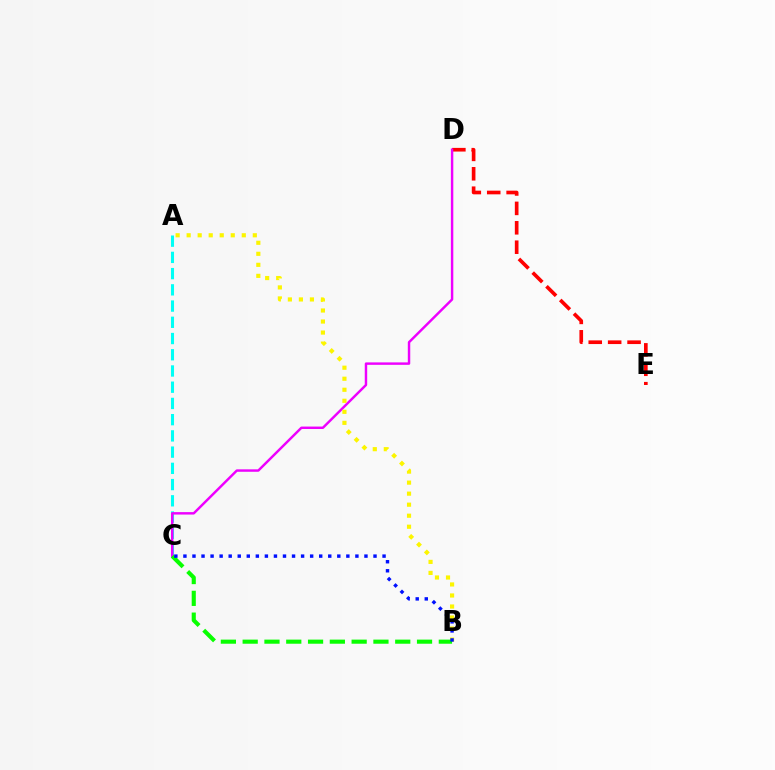{('D', 'E'): [{'color': '#ff0000', 'line_style': 'dashed', 'thickness': 2.64}], ('A', 'C'): [{'color': '#00fff6', 'line_style': 'dashed', 'thickness': 2.2}], ('C', 'D'): [{'color': '#ee00ff', 'line_style': 'solid', 'thickness': 1.76}], ('A', 'B'): [{'color': '#fcf500', 'line_style': 'dotted', 'thickness': 3.0}], ('B', 'C'): [{'color': '#08ff00', 'line_style': 'dashed', 'thickness': 2.96}, {'color': '#0010ff', 'line_style': 'dotted', 'thickness': 2.46}]}